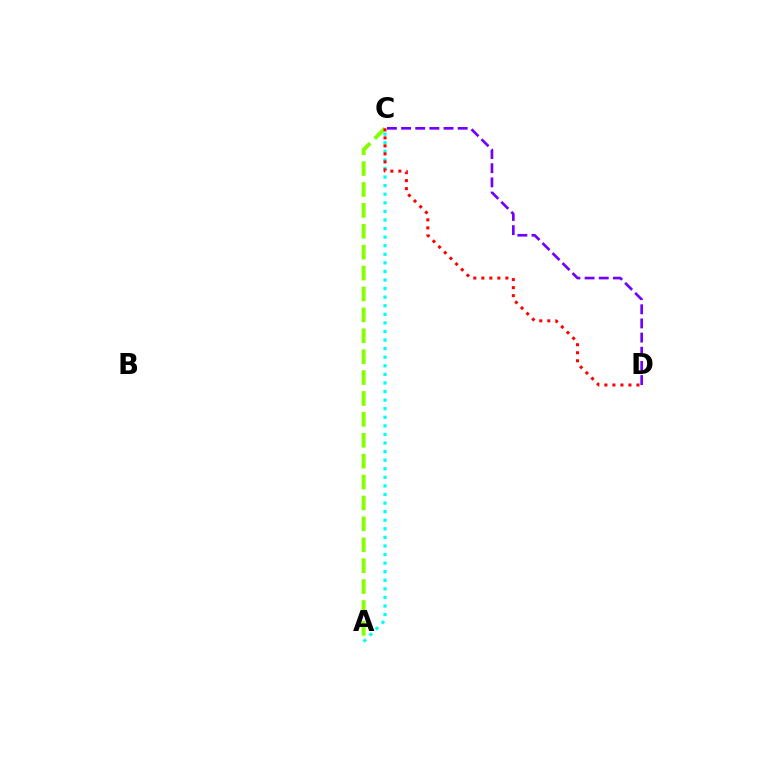{('A', 'C'): [{'color': '#84ff00', 'line_style': 'dashed', 'thickness': 2.84}, {'color': '#00fff6', 'line_style': 'dotted', 'thickness': 2.33}], ('C', 'D'): [{'color': '#7200ff', 'line_style': 'dashed', 'thickness': 1.92}, {'color': '#ff0000', 'line_style': 'dotted', 'thickness': 2.18}]}